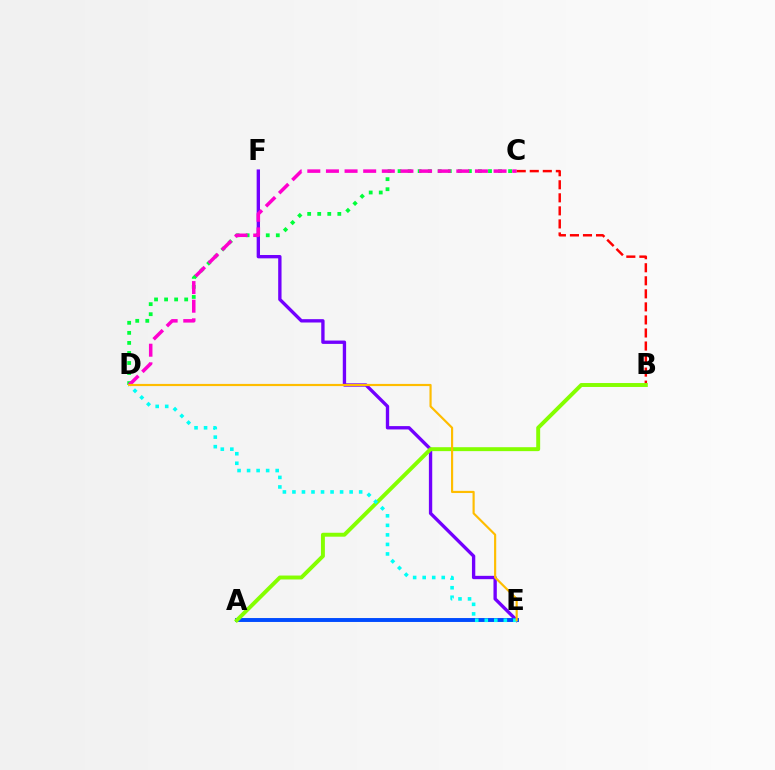{('C', 'D'): [{'color': '#00ff39', 'line_style': 'dotted', 'thickness': 2.73}, {'color': '#ff00cf', 'line_style': 'dashed', 'thickness': 2.53}], ('E', 'F'): [{'color': '#7200ff', 'line_style': 'solid', 'thickness': 2.41}], ('B', 'C'): [{'color': '#ff0000', 'line_style': 'dashed', 'thickness': 1.77}], ('A', 'E'): [{'color': '#004bff', 'line_style': 'solid', 'thickness': 2.82}], ('A', 'B'): [{'color': '#84ff00', 'line_style': 'solid', 'thickness': 2.83}], ('D', 'E'): [{'color': '#00fff6', 'line_style': 'dotted', 'thickness': 2.59}, {'color': '#ffbd00', 'line_style': 'solid', 'thickness': 1.56}]}